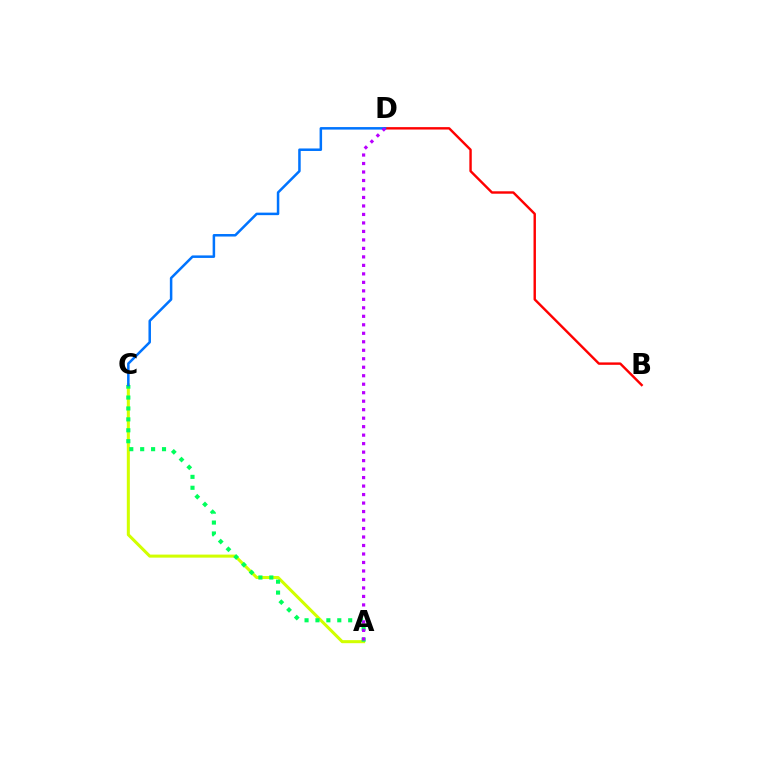{('B', 'D'): [{'color': '#ff0000', 'line_style': 'solid', 'thickness': 1.74}], ('A', 'C'): [{'color': '#d1ff00', 'line_style': 'solid', 'thickness': 2.19}, {'color': '#00ff5c', 'line_style': 'dotted', 'thickness': 2.97}], ('C', 'D'): [{'color': '#0074ff', 'line_style': 'solid', 'thickness': 1.81}], ('A', 'D'): [{'color': '#b900ff', 'line_style': 'dotted', 'thickness': 2.31}]}